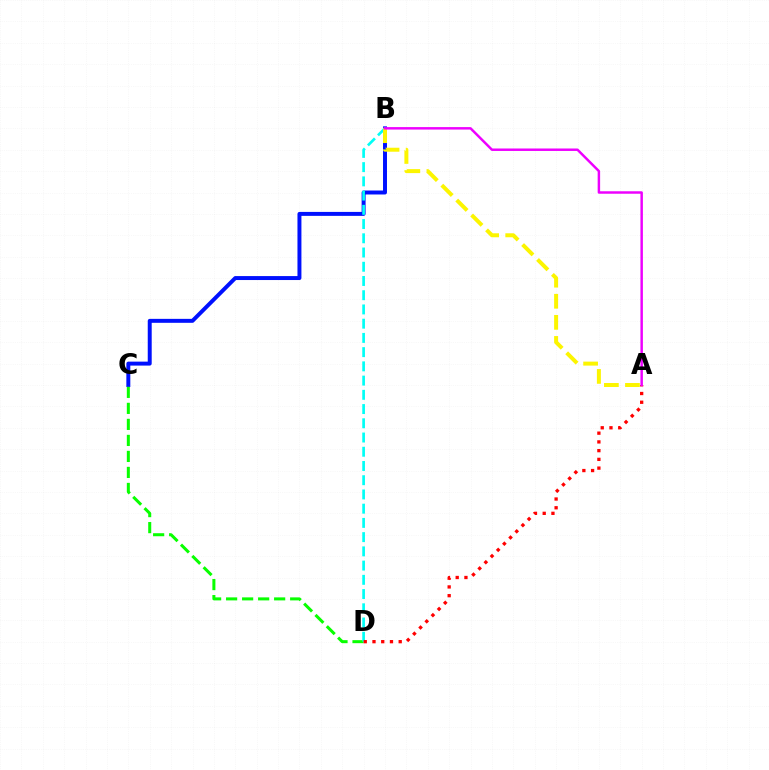{('B', 'C'): [{'color': '#0010ff', 'line_style': 'solid', 'thickness': 2.85}], ('C', 'D'): [{'color': '#08ff00', 'line_style': 'dashed', 'thickness': 2.18}], ('B', 'D'): [{'color': '#00fff6', 'line_style': 'dashed', 'thickness': 1.93}], ('A', 'B'): [{'color': '#fcf500', 'line_style': 'dashed', 'thickness': 2.86}, {'color': '#ee00ff', 'line_style': 'solid', 'thickness': 1.78}], ('A', 'D'): [{'color': '#ff0000', 'line_style': 'dotted', 'thickness': 2.37}]}